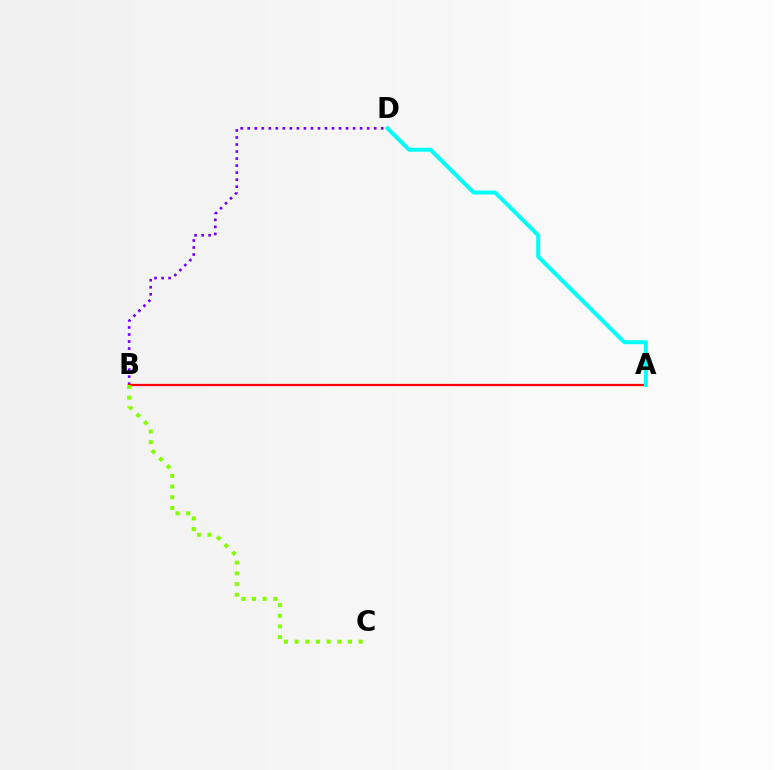{('B', 'D'): [{'color': '#7200ff', 'line_style': 'dotted', 'thickness': 1.91}], ('A', 'B'): [{'color': '#ff0000', 'line_style': 'solid', 'thickness': 1.62}], ('A', 'D'): [{'color': '#00fff6', 'line_style': 'solid', 'thickness': 2.88}], ('B', 'C'): [{'color': '#84ff00', 'line_style': 'dotted', 'thickness': 2.9}]}